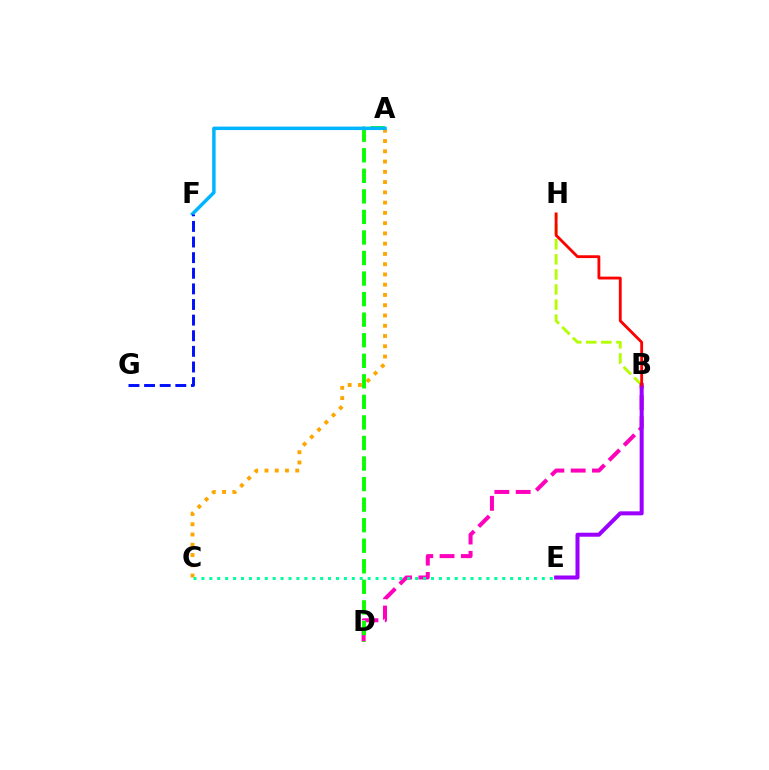{('B', 'H'): [{'color': '#b3ff00', 'line_style': 'dashed', 'thickness': 2.05}, {'color': '#ff0000', 'line_style': 'solid', 'thickness': 2.03}], ('B', 'D'): [{'color': '#ff00bd', 'line_style': 'dashed', 'thickness': 2.89}], ('A', 'C'): [{'color': '#ffa500', 'line_style': 'dotted', 'thickness': 2.79}], ('C', 'E'): [{'color': '#00ff9d', 'line_style': 'dotted', 'thickness': 2.15}], ('A', 'D'): [{'color': '#08ff00', 'line_style': 'dashed', 'thickness': 2.79}], ('B', 'E'): [{'color': '#9b00ff', 'line_style': 'solid', 'thickness': 2.89}], ('A', 'F'): [{'color': '#00b5ff', 'line_style': 'solid', 'thickness': 2.49}], ('F', 'G'): [{'color': '#0010ff', 'line_style': 'dashed', 'thickness': 2.12}]}